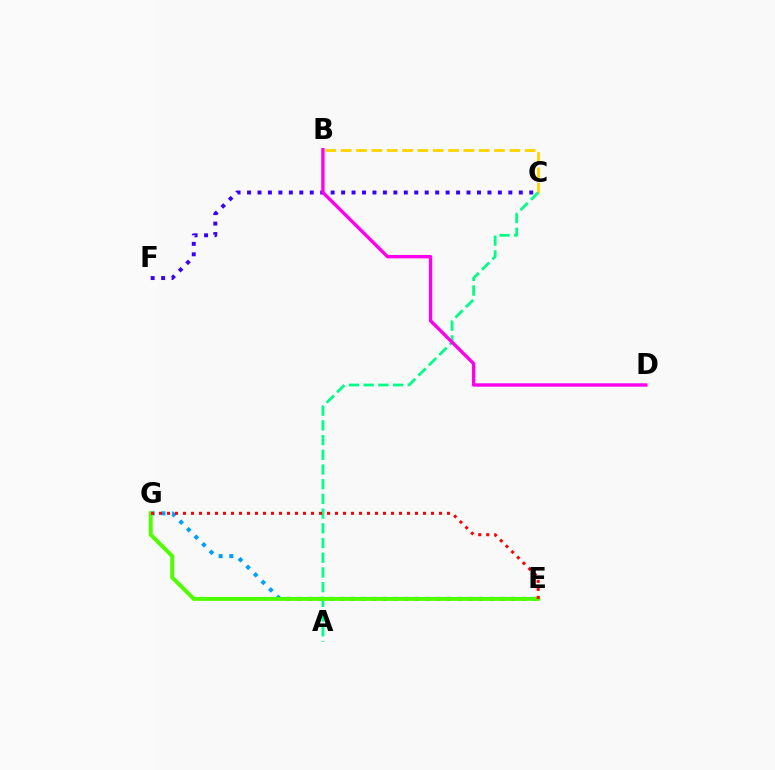{('E', 'G'): [{'color': '#009eff', 'line_style': 'dotted', 'thickness': 2.91}, {'color': '#4fff00', 'line_style': 'solid', 'thickness': 2.85}, {'color': '#ff0000', 'line_style': 'dotted', 'thickness': 2.17}], ('B', 'C'): [{'color': '#ffd500', 'line_style': 'dashed', 'thickness': 2.08}], ('A', 'C'): [{'color': '#00ff86', 'line_style': 'dashed', 'thickness': 2.0}], ('C', 'F'): [{'color': '#3700ff', 'line_style': 'dotted', 'thickness': 2.84}], ('B', 'D'): [{'color': '#ff00ed', 'line_style': 'solid', 'thickness': 2.43}]}